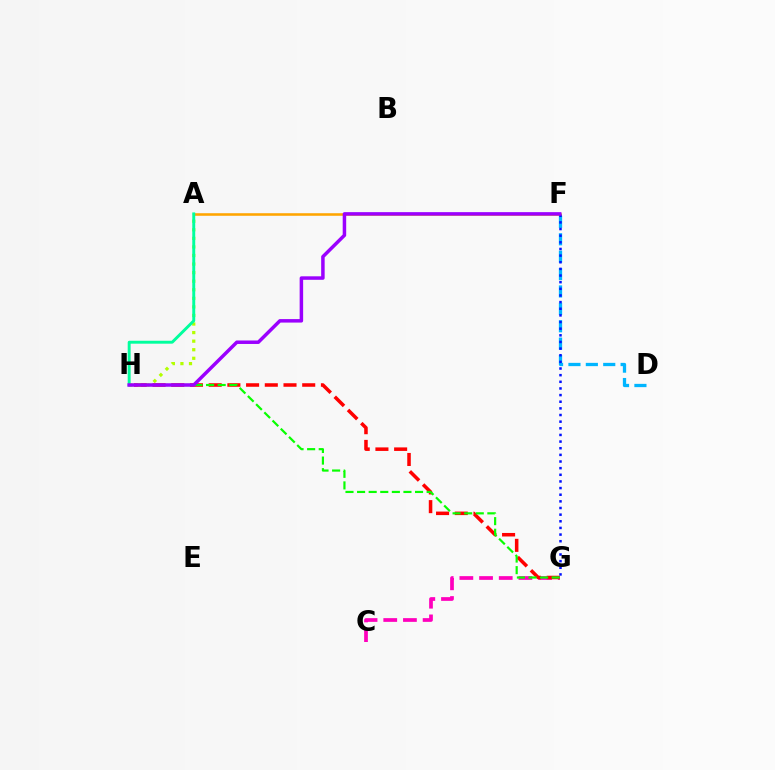{('C', 'G'): [{'color': '#ff00bd', 'line_style': 'dashed', 'thickness': 2.67}], ('G', 'H'): [{'color': '#ff0000', 'line_style': 'dashed', 'thickness': 2.54}, {'color': '#08ff00', 'line_style': 'dashed', 'thickness': 1.57}], ('D', 'F'): [{'color': '#00b5ff', 'line_style': 'dashed', 'thickness': 2.36}], ('A', 'H'): [{'color': '#b3ff00', 'line_style': 'dotted', 'thickness': 2.33}, {'color': '#00ff9d', 'line_style': 'solid', 'thickness': 2.11}], ('A', 'F'): [{'color': '#ffa500', 'line_style': 'solid', 'thickness': 1.84}], ('F', 'G'): [{'color': '#0010ff', 'line_style': 'dotted', 'thickness': 1.8}], ('F', 'H'): [{'color': '#9b00ff', 'line_style': 'solid', 'thickness': 2.51}]}